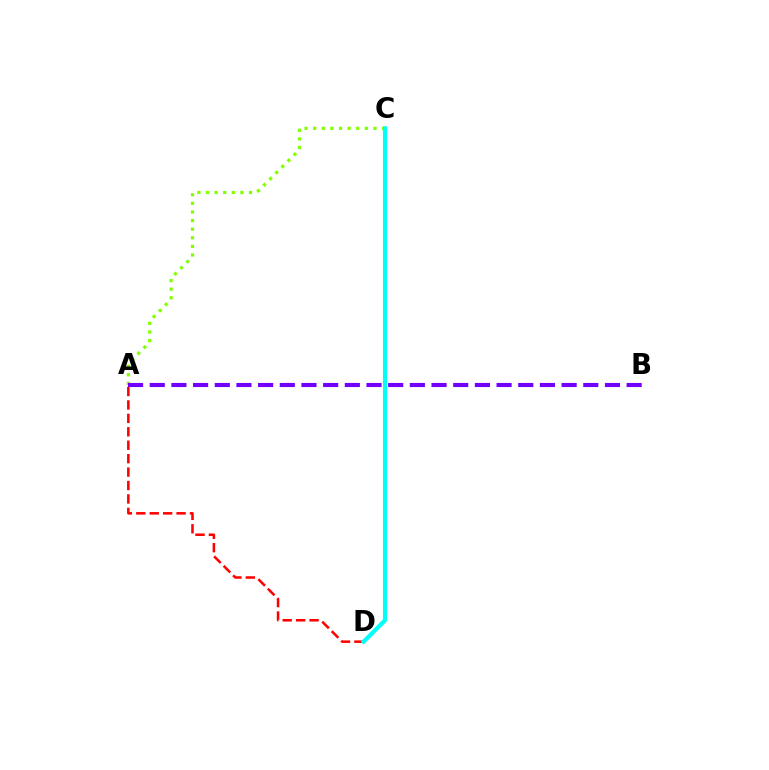{('A', 'C'): [{'color': '#84ff00', 'line_style': 'dotted', 'thickness': 2.34}], ('A', 'D'): [{'color': '#ff0000', 'line_style': 'dashed', 'thickness': 1.82}], ('C', 'D'): [{'color': '#00fff6', 'line_style': 'solid', 'thickness': 2.99}], ('A', 'B'): [{'color': '#7200ff', 'line_style': 'dashed', 'thickness': 2.94}]}